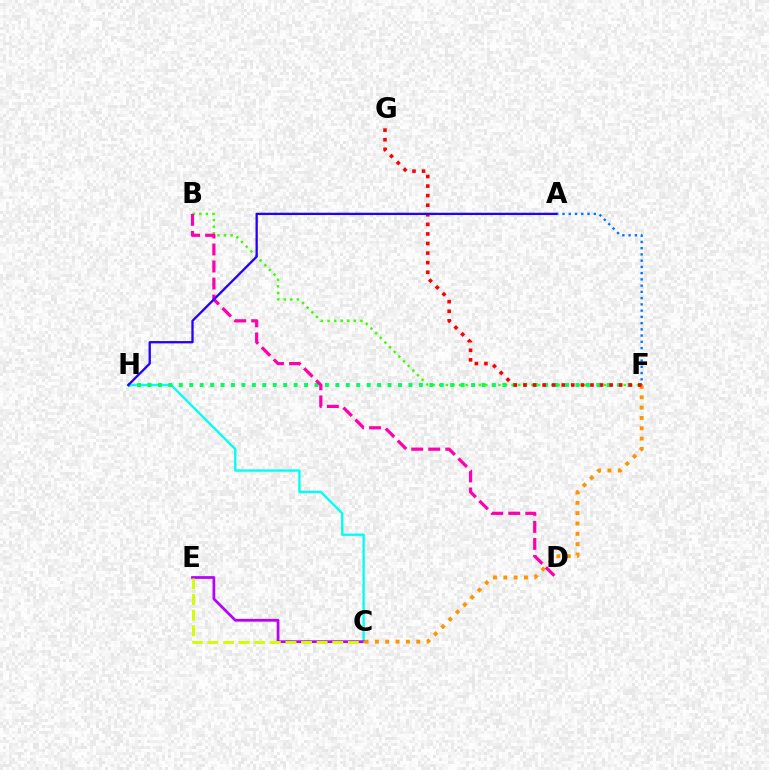{('B', 'F'): [{'color': '#3dff00', 'line_style': 'dotted', 'thickness': 1.79}], ('C', 'H'): [{'color': '#00fff6', 'line_style': 'solid', 'thickness': 1.69}], ('F', 'H'): [{'color': '#00ff5c', 'line_style': 'dotted', 'thickness': 2.84}], ('C', 'E'): [{'color': '#b900ff', 'line_style': 'solid', 'thickness': 1.98}, {'color': '#d1ff00', 'line_style': 'dashed', 'thickness': 2.12}], ('A', 'F'): [{'color': '#0074ff', 'line_style': 'dotted', 'thickness': 1.7}], ('C', 'F'): [{'color': '#ff9400', 'line_style': 'dotted', 'thickness': 2.81}], ('F', 'G'): [{'color': '#ff0000', 'line_style': 'dotted', 'thickness': 2.6}], ('B', 'D'): [{'color': '#ff00ac', 'line_style': 'dashed', 'thickness': 2.31}], ('A', 'H'): [{'color': '#2500ff', 'line_style': 'solid', 'thickness': 1.66}]}